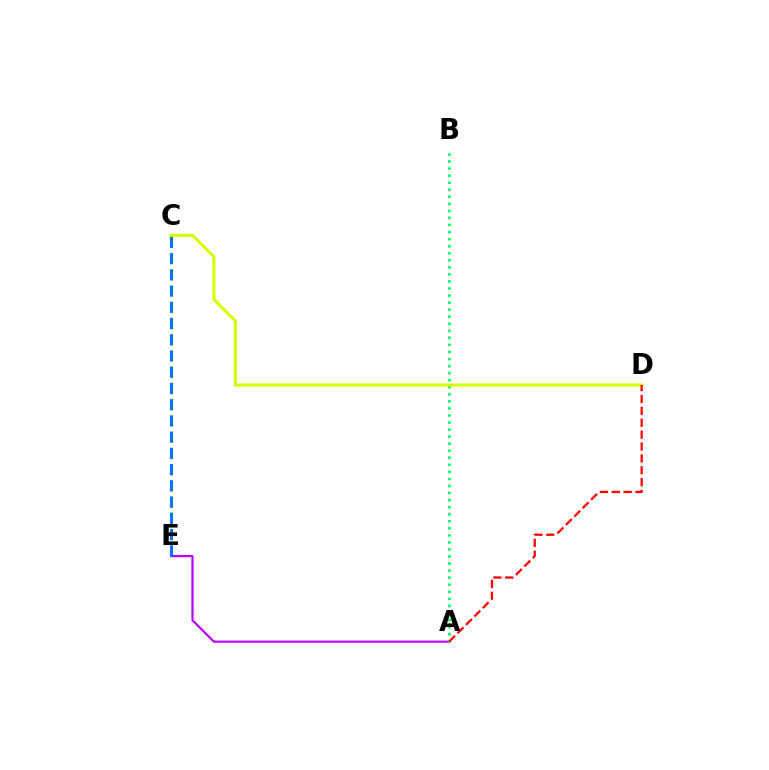{('A', 'E'): [{'color': '#b900ff', 'line_style': 'solid', 'thickness': 1.58}], ('C', 'E'): [{'color': '#0074ff', 'line_style': 'dashed', 'thickness': 2.21}], ('A', 'B'): [{'color': '#00ff5c', 'line_style': 'dotted', 'thickness': 1.92}], ('C', 'D'): [{'color': '#d1ff00', 'line_style': 'solid', 'thickness': 2.22}], ('A', 'D'): [{'color': '#ff0000', 'line_style': 'dashed', 'thickness': 1.61}]}